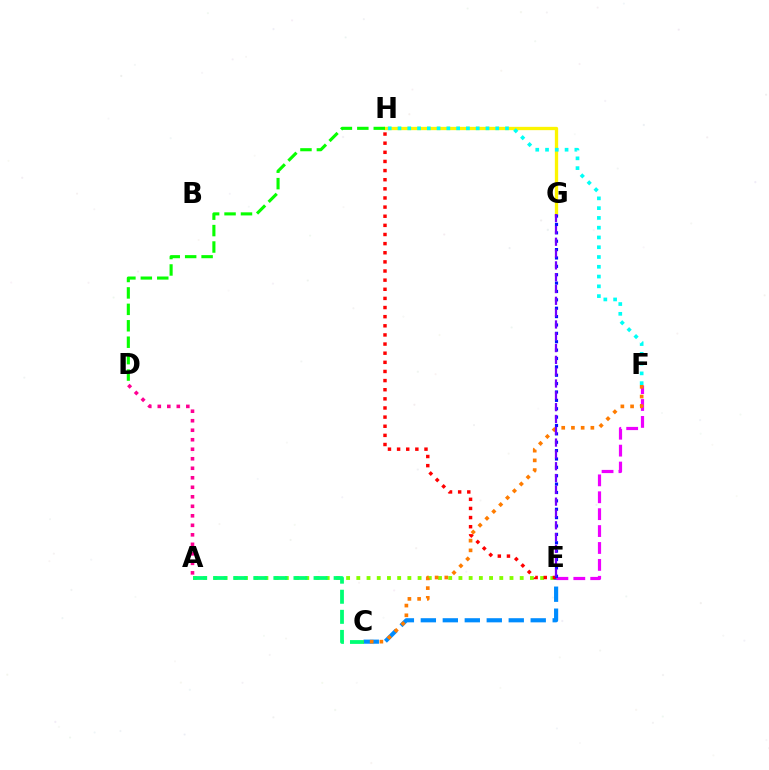{('A', 'E'): [{'color': '#84ff00', 'line_style': 'dotted', 'thickness': 2.77}], ('C', 'E'): [{'color': '#008cff', 'line_style': 'dashed', 'thickness': 2.99}], ('E', 'F'): [{'color': '#ee00ff', 'line_style': 'dashed', 'thickness': 2.3}], ('G', 'H'): [{'color': '#fcf500', 'line_style': 'solid', 'thickness': 2.38}], ('E', 'H'): [{'color': '#ff0000', 'line_style': 'dotted', 'thickness': 2.48}], ('E', 'G'): [{'color': '#0010ff', 'line_style': 'dotted', 'thickness': 2.28}, {'color': '#7200ff', 'line_style': 'dashed', 'thickness': 1.6}], ('A', 'D'): [{'color': '#ff0094', 'line_style': 'dotted', 'thickness': 2.58}], ('A', 'C'): [{'color': '#00ff74', 'line_style': 'dashed', 'thickness': 2.73}], ('D', 'H'): [{'color': '#08ff00', 'line_style': 'dashed', 'thickness': 2.23}], ('C', 'F'): [{'color': '#ff7c00', 'line_style': 'dotted', 'thickness': 2.64}], ('F', 'H'): [{'color': '#00fff6', 'line_style': 'dotted', 'thickness': 2.66}]}